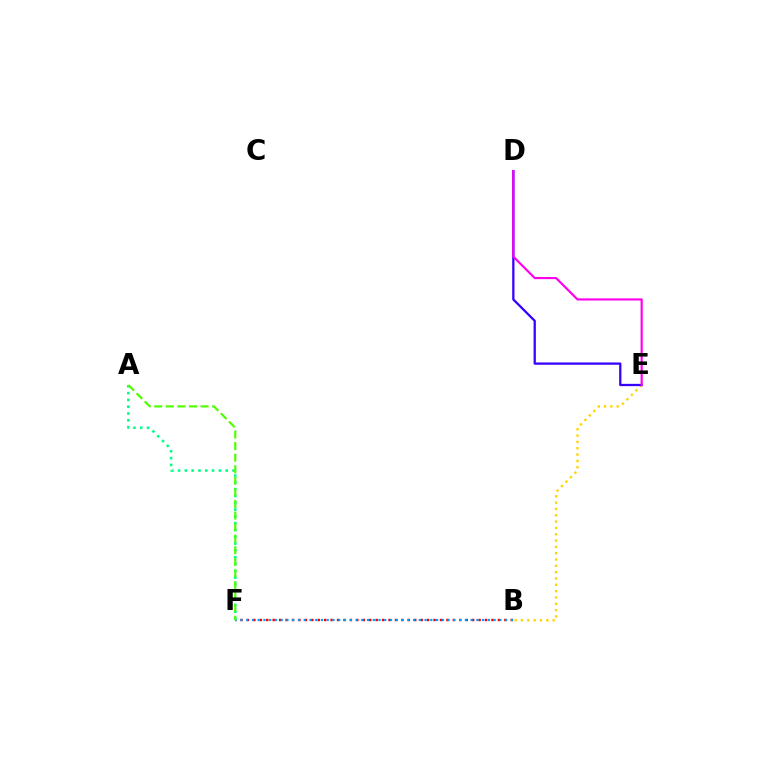{('B', 'E'): [{'color': '#ffd500', 'line_style': 'dotted', 'thickness': 1.72}], ('D', 'E'): [{'color': '#3700ff', 'line_style': 'solid', 'thickness': 1.64}, {'color': '#ff00ed', 'line_style': 'solid', 'thickness': 1.56}], ('B', 'F'): [{'color': '#ff0000', 'line_style': 'dotted', 'thickness': 1.75}, {'color': '#009eff', 'line_style': 'dotted', 'thickness': 1.56}], ('A', 'F'): [{'color': '#00ff86', 'line_style': 'dotted', 'thickness': 1.85}, {'color': '#4fff00', 'line_style': 'dashed', 'thickness': 1.57}]}